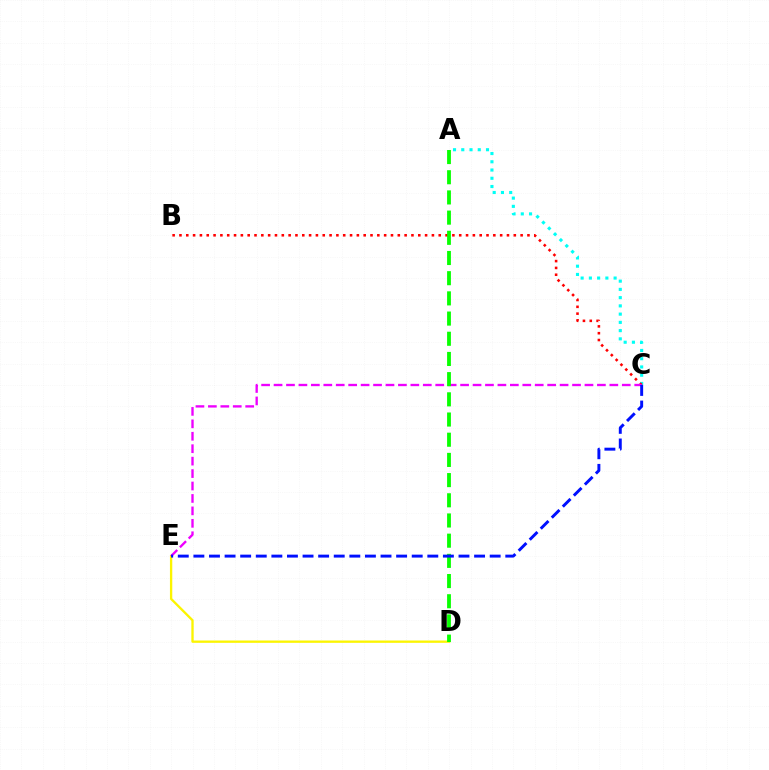{('A', 'C'): [{'color': '#00fff6', 'line_style': 'dotted', 'thickness': 2.24}], ('D', 'E'): [{'color': '#fcf500', 'line_style': 'solid', 'thickness': 1.67}], ('B', 'C'): [{'color': '#ff0000', 'line_style': 'dotted', 'thickness': 1.85}], ('C', 'E'): [{'color': '#ee00ff', 'line_style': 'dashed', 'thickness': 1.69}, {'color': '#0010ff', 'line_style': 'dashed', 'thickness': 2.12}], ('A', 'D'): [{'color': '#08ff00', 'line_style': 'dashed', 'thickness': 2.74}]}